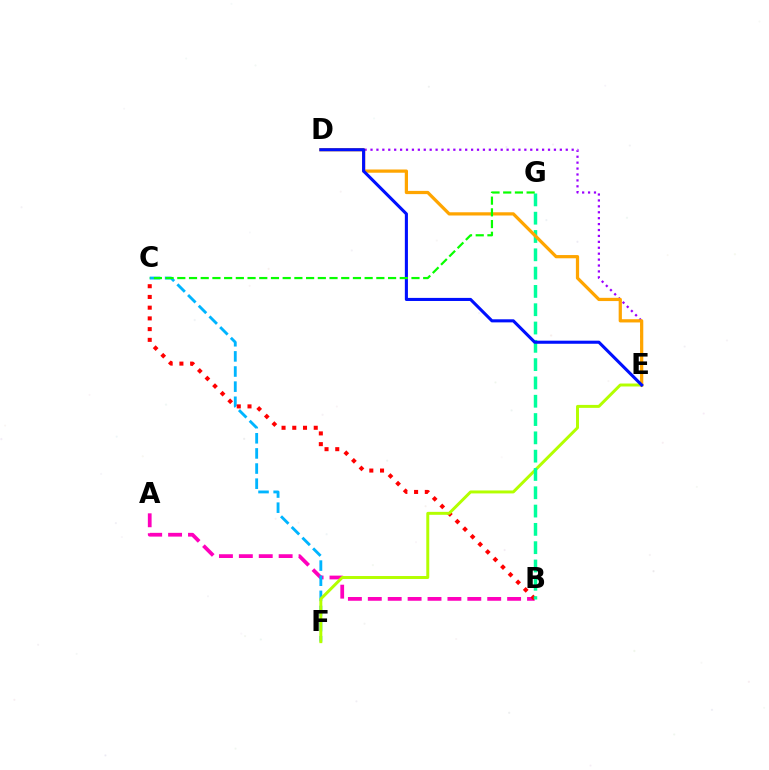{('A', 'B'): [{'color': '#ff00bd', 'line_style': 'dashed', 'thickness': 2.7}], ('C', 'F'): [{'color': '#00b5ff', 'line_style': 'dashed', 'thickness': 2.06}], ('D', 'E'): [{'color': '#9b00ff', 'line_style': 'dotted', 'thickness': 1.61}, {'color': '#ffa500', 'line_style': 'solid', 'thickness': 2.33}, {'color': '#0010ff', 'line_style': 'solid', 'thickness': 2.22}], ('B', 'C'): [{'color': '#ff0000', 'line_style': 'dotted', 'thickness': 2.91}], ('E', 'F'): [{'color': '#b3ff00', 'line_style': 'solid', 'thickness': 2.13}], ('B', 'G'): [{'color': '#00ff9d', 'line_style': 'dashed', 'thickness': 2.49}], ('C', 'G'): [{'color': '#08ff00', 'line_style': 'dashed', 'thickness': 1.59}]}